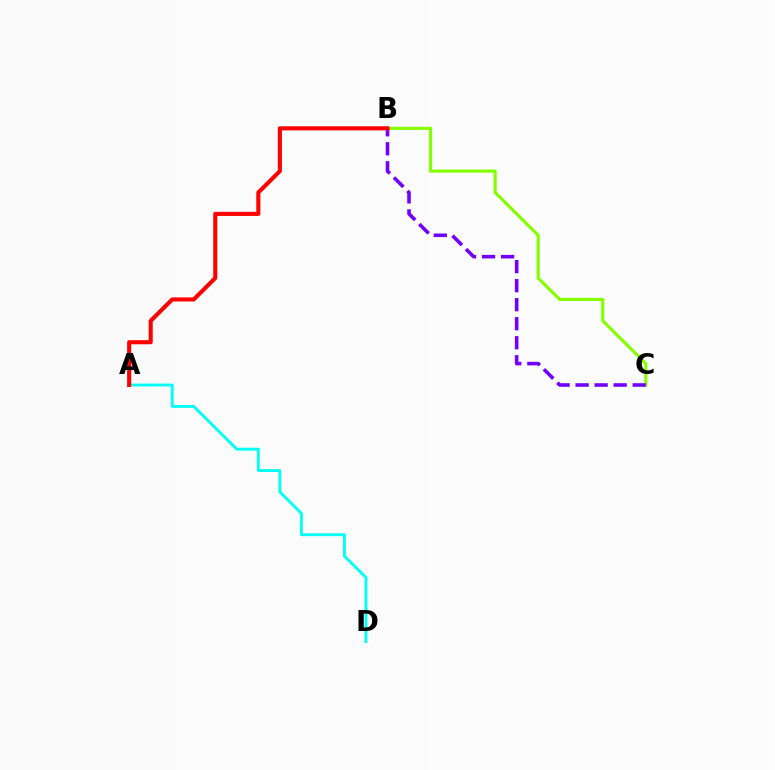{('A', 'D'): [{'color': '#00fff6', 'line_style': 'solid', 'thickness': 2.06}], ('B', 'C'): [{'color': '#84ff00', 'line_style': 'solid', 'thickness': 2.25}, {'color': '#7200ff', 'line_style': 'dashed', 'thickness': 2.58}], ('A', 'B'): [{'color': '#ff0000', 'line_style': 'solid', 'thickness': 2.94}]}